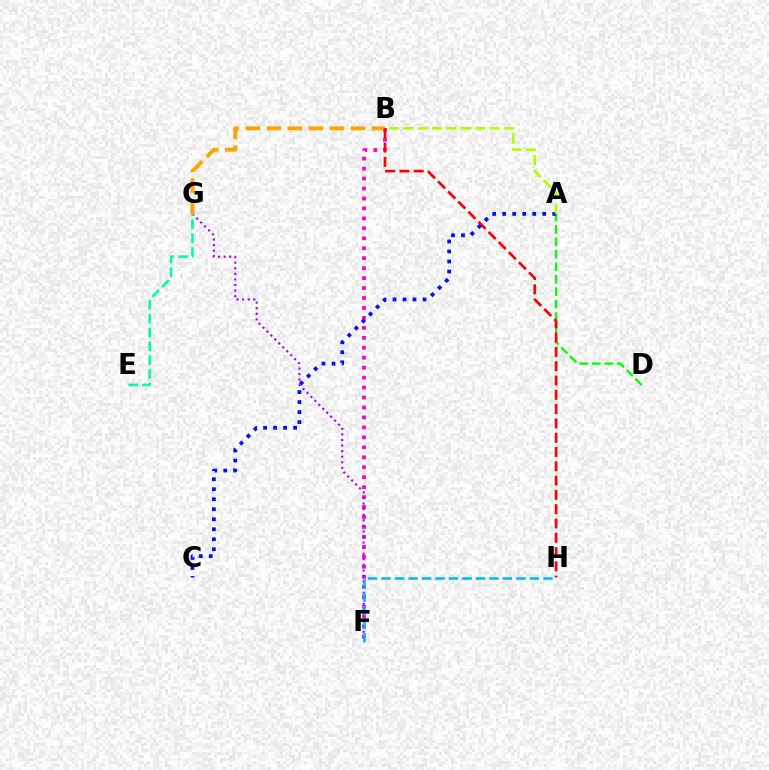{('B', 'F'): [{'color': '#ff00bd', 'line_style': 'dotted', 'thickness': 2.7}], ('F', 'G'): [{'color': '#9b00ff', 'line_style': 'dotted', 'thickness': 1.51}], ('F', 'H'): [{'color': '#00b5ff', 'line_style': 'dashed', 'thickness': 1.83}], ('B', 'G'): [{'color': '#ffa500', 'line_style': 'dashed', 'thickness': 2.85}], ('A', 'D'): [{'color': '#08ff00', 'line_style': 'dashed', 'thickness': 1.69}], ('B', 'H'): [{'color': '#ff0000', 'line_style': 'dashed', 'thickness': 1.94}], ('A', 'C'): [{'color': '#0010ff', 'line_style': 'dotted', 'thickness': 2.72}], ('A', 'B'): [{'color': '#b3ff00', 'line_style': 'dashed', 'thickness': 1.95}], ('E', 'G'): [{'color': '#00ff9d', 'line_style': 'dashed', 'thickness': 1.88}]}